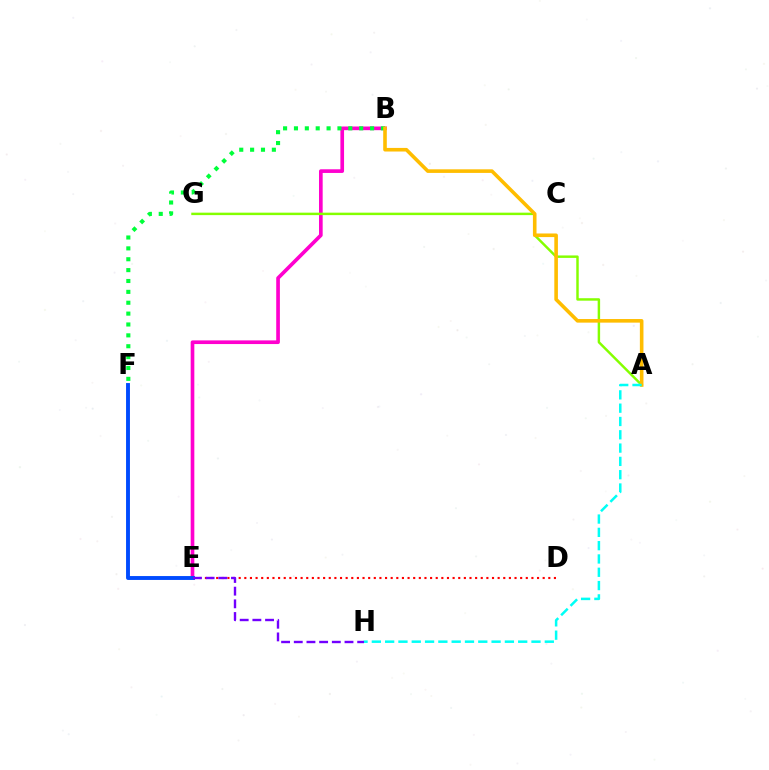{('B', 'E'): [{'color': '#ff00cf', 'line_style': 'solid', 'thickness': 2.64}], ('B', 'F'): [{'color': '#00ff39', 'line_style': 'dotted', 'thickness': 2.95}], ('D', 'E'): [{'color': '#ff0000', 'line_style': 'dotted', 'thickness': 1.53}], ('E', 'F'): [{'color': '#004bff', 'line_style': 'solid', 'thickness': 2.8}], ('A', 'G'): [{'color': '#84ff00', 'line_style': 'solid', 'thickness': 1.77}], ('A', 'B'): [{'color': '#ffbd00', 'line_style': 'solid', 'thickness': 2.59}], ('A', 'H'): [{'color': '#00fff6', 'line_style': 'dashed', 'thickness': 1.81}], ('E', 'H'): [{'color': '#7200ff', 'line_style': 'dashed', 'thickness': 1.72}]}